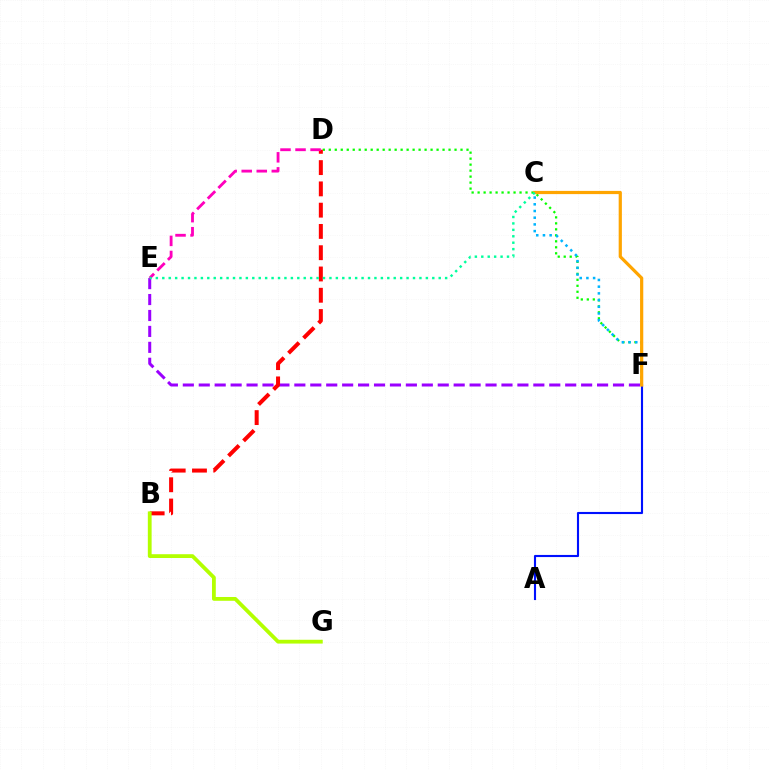{('A', 'F'): [{'color': '#0010ff', 'line_style': 'solid', 'thickness': 1.53}], ('D', 'F'): [{'color': '#08ff00', 'line_style': 'dotted', 'thickness': 1.63}], ('E', 'F'): [{'color': '#9b00ff', 'line_style': 'dashed', 'thickness': 2.16}], ('B', 'D'): [{'color': '#ff0000', 'line_style': 'dashed', 'thickness': 2.89}], ('B', 'G'): [{'color': '#b3ff00', 'line_style': 'solid', 'thickness': 2.73}], ('D', 'E'): [{'color': '#ff00bd', 'line_style': 'dashed', 'thickness': 2.04}], ('C', 'F'): [{'color': '#00b5ff', 'line_style': 'dotted', 'thickness': 1.82}, {'color': '#ffa500', 'line_style': 'solid', 'thickness': 2.31}], ('C', 'E'): [{'color': '#00ff9d', 'line_style': 'dotted', 'thickness': 1.75}]}